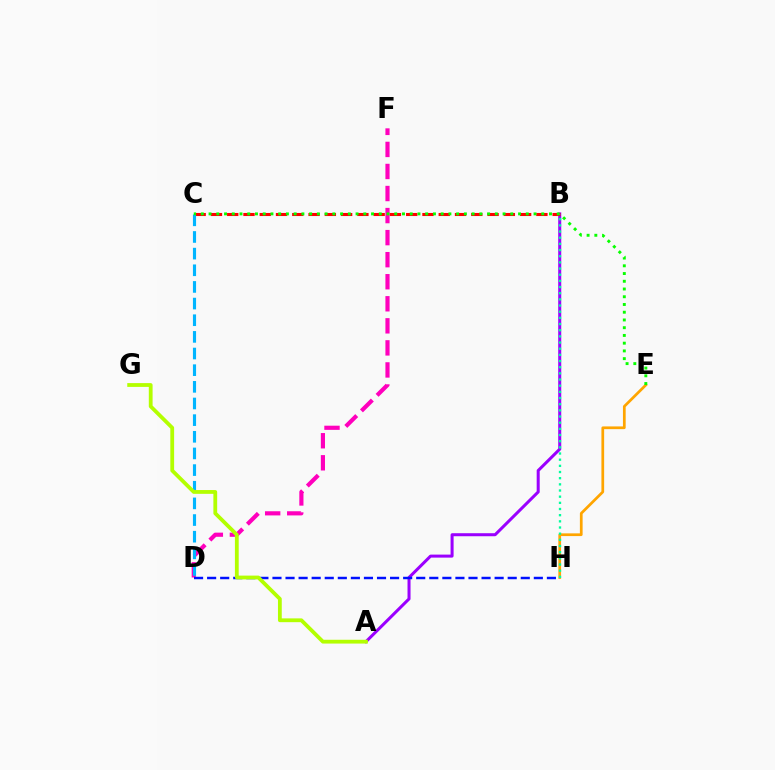{('A', 'B'): [{'color': '#9b00ff', 'line_style': 'solid', 'thickness': 2.18}], ('D', 'F'): [{'color': '#ff00bd', 'line_style': 'dashed', 'thickness': 3.0}], ('E', 'H'): [{'color': '#ffa500', 'line_style': 'solid', 'thickness': 1.96}], ('B', 'C'): [{'color': '#ff0000', 'line_style': 'dashed', 'thickness': 2.21}], ('C', 'D'): [{'color': '#00b5ff', 'line_style': 'dashed', 'thickness': 2.26}], ('C', 'E'): [{'color': '#08ff00', 'line_style': 'dotted', 'thickness': 2.1}], ('D', 'H'): [{'color': '#0010ff', 'line_style': 'dashed', 'thickness': 1.78}], ('B', 'H'): [{'color': '#00ff9d', 'line_style': 'dotted', 'thickness': 1.68}], ('A', 'G'): [{'color': '#b3ff00', 'line_style': 'solid', 'thickness': 2.73}]}